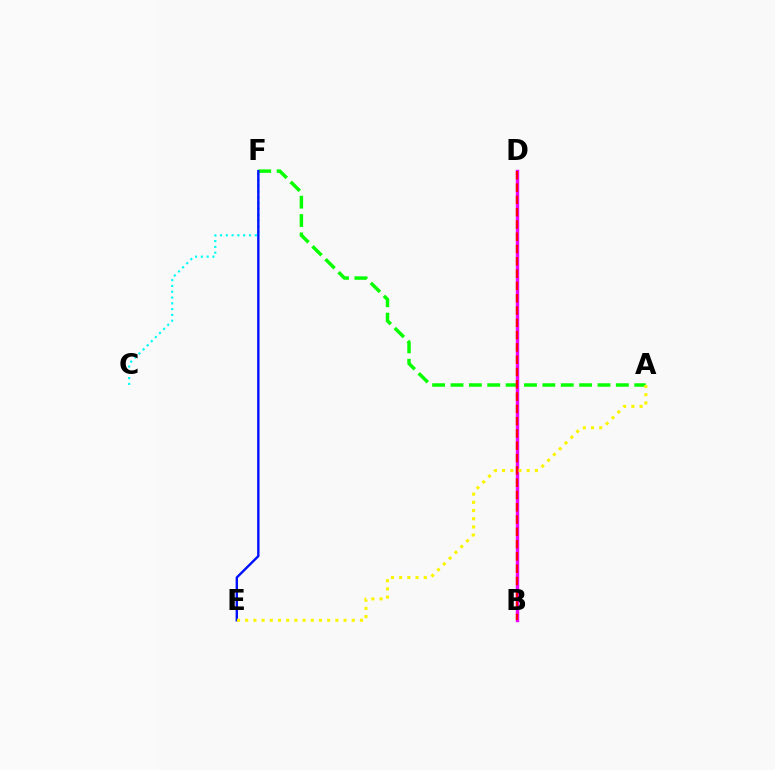{('C', 'F'): [{'color': '#00fff6', 'line_style': 'dotted', 'thickness': 1.57}], ('A', 'F'): [{'color': '#08ff00', 'line_style': 'dashed', 'thickness': 2.5}], ('B', 'D'): [{'color': '#ee00ff', 'line_style': 'solid', 'thickness': 2.46}, {'color': '#ff0000', 'line_style': 'dashed', 'thickness': 1.67}], ('E', 'F'): [{'color': '#0010ff', 'line_style': 'solid', 'thickness': 1.72}], ('A', 'E'): [{'color': '#fcf500', 'line_style': 'dotted', 'thickness': 2.23}]}